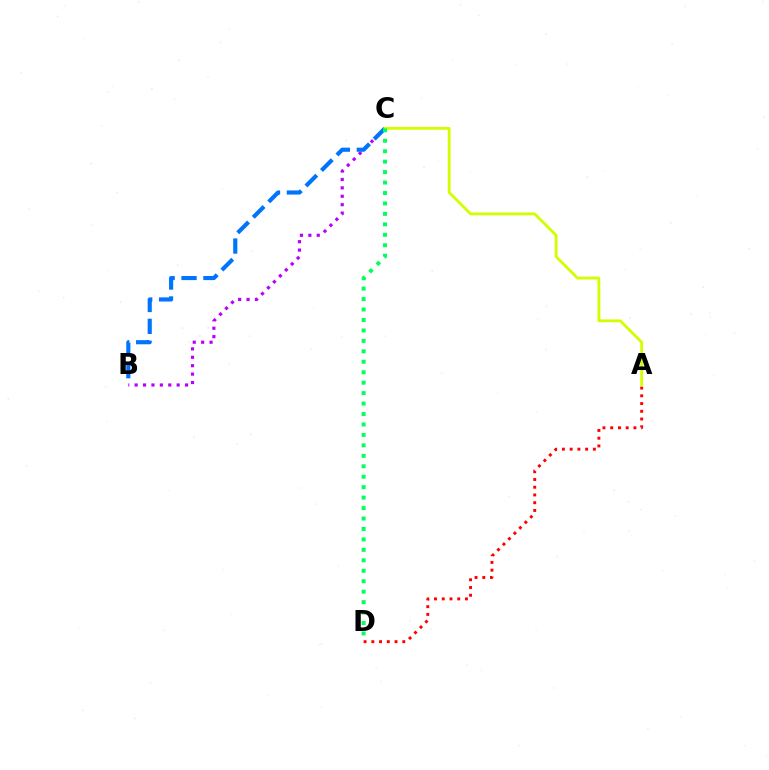{('B', 'C'): [{'color': '#b900ff', 'line_style': 'dotted', 'thickness': 2.28}, {'color': '#0074ff', 'line_style': 'dashed', 'thickness': 2.98}], ('A', 'D'): [{'color': '#ff0000', 'line_style': 'dotted', 'thickness': 2.1}], ('A', 'C'): [{'color': '#d1ff00', 'line_style': 'solid', 'thickness': 2.03}], ('C', 'D'): [{'color': '#00ff5c', 'line_style': 'dotted', 'thickness': 2.84}]}